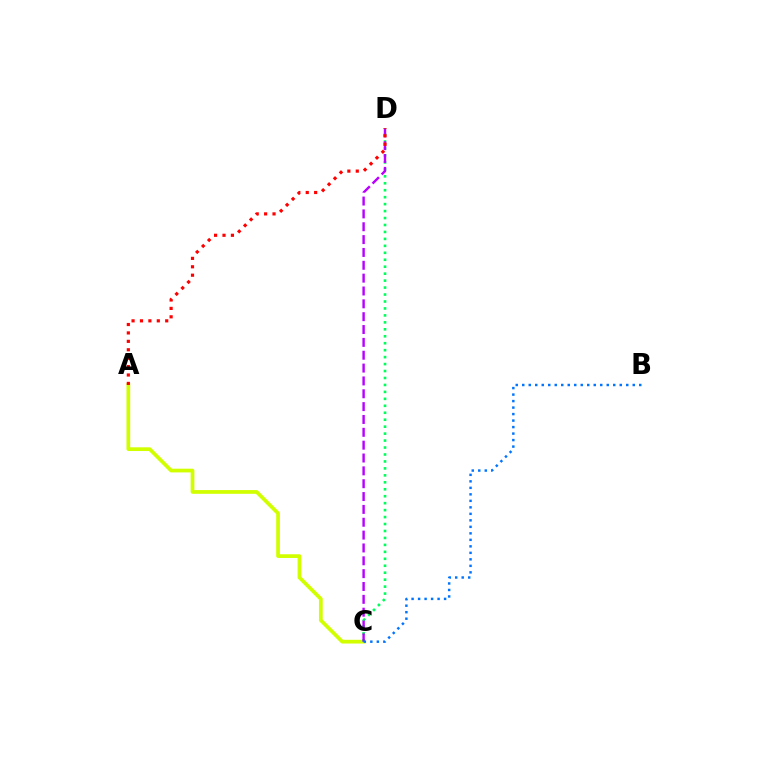{('A', 'C'): [{'color': '#d1ff00', 'line_style': 'solid', 'thickness': 2.68}], ('C', 'D'): [{'color': '#00ff5c', 'line_style': 'dotted', 'thickness': 1.89}, {'color': '#b900ff', 'line_style': 'dashed', 'thickness': 1.75}], ('A', 'D'): [{'color': '#ff0000', 'line_style': 'dotted', 'thickness': 2.29}], ('B', 'C'): [{'color': '#0074ff', 'line_style': 'dotted', 'thickness': 1.77}]}